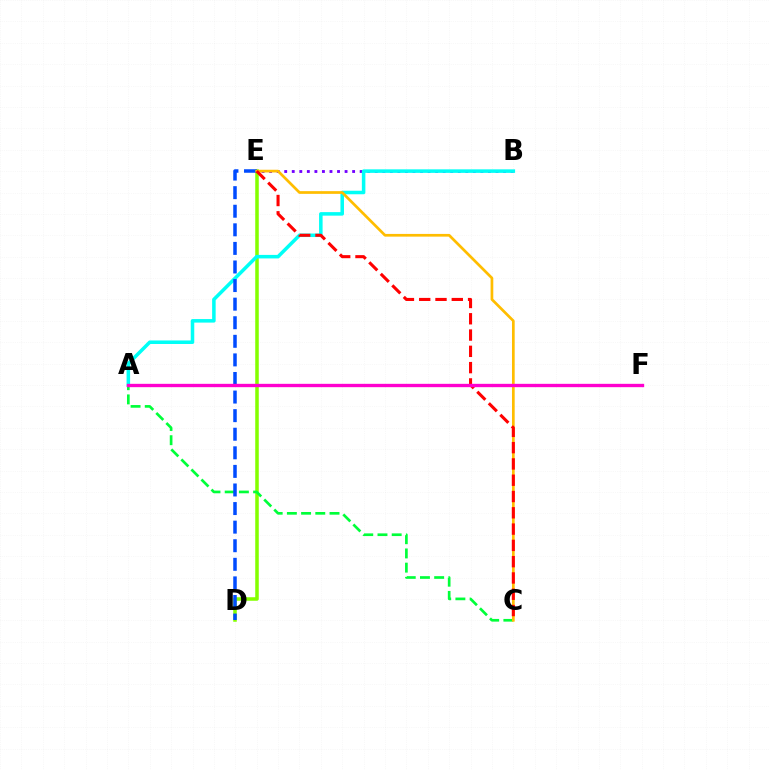{('B', 'E'): [{'color': '#7200ff', 'line_style': 'dotted', 'thickness': 2.05}], ('D', 'E'): [{'color': '#84ff00', 'line_style': 'solid', 'thickness': 2.54}, {'color': '#004bff', 'line_style': 'dashed', 'thickness': 2.52}], ('A', 'C'): [{'color': '#00ff39', 'line_style': 'dashed', 'thickness': 1.93}], ('A', 'B'): [{'color': '#00fff6', 'line_style': 'solid', 'thickness': 2.54}], ('C', 'E'): [{'color': '#ffbd00', 'line_style': 'solid', 'thickness': 1.95}, {'color': '#ff0000', 'line_style': 'dashed', 'thickness': 2.21}], ('A', 'F'): [{'color': '#ff00cf', 'line_style': 'solid', 'thickness': 2.41}]}